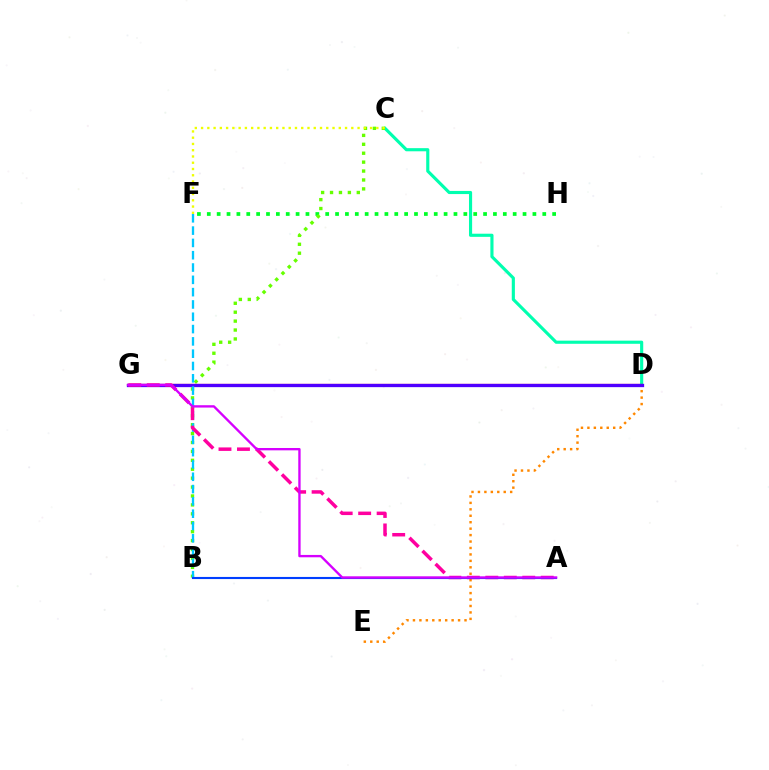{('D', 'E'): [{'color': '#ff8800', 'line_style': 'dotted', 'thickness': 1.75}], ('F', 'H'): [{'color': '#00ff27', 'line_style': 'dotted', 'thickness': 2.68}], ('C', 'D'): [{'color': '#00ffaf', 'line_style': 'solid', 'thickness': 2.26}], ('B', 'C'): [{'color': '#66ff00', 'line_style': 'dotted', 'thickness': 2.42}], ('C', 'F'): [{'color': '#eeff00', 'line_style': 'dotted', 'thickness': 1.7}], ('D', 'G'): [{'color': '#ff0000', 'line_style': 'solid', 'thickness': 1.58}, {'color': '#4f00ff', 'line_style': 'solid', 'thickness': 2.37}], ('B', 'F'): [{'color': '#00c7ff', 'line_style': 'dashed', 'thickness': 1.67}], ('A', 'G'): [{'color': '#ff00a0', 'line_style': 'dashed', 'thickness': 2.51}, {'color': '#d600ff', 'line_style': 'solid', 'thickness': 1.69}], ('A', 'B'): [{'color': '#003fff', 'line_style': 'solid', 'thickness': 1.53}]}